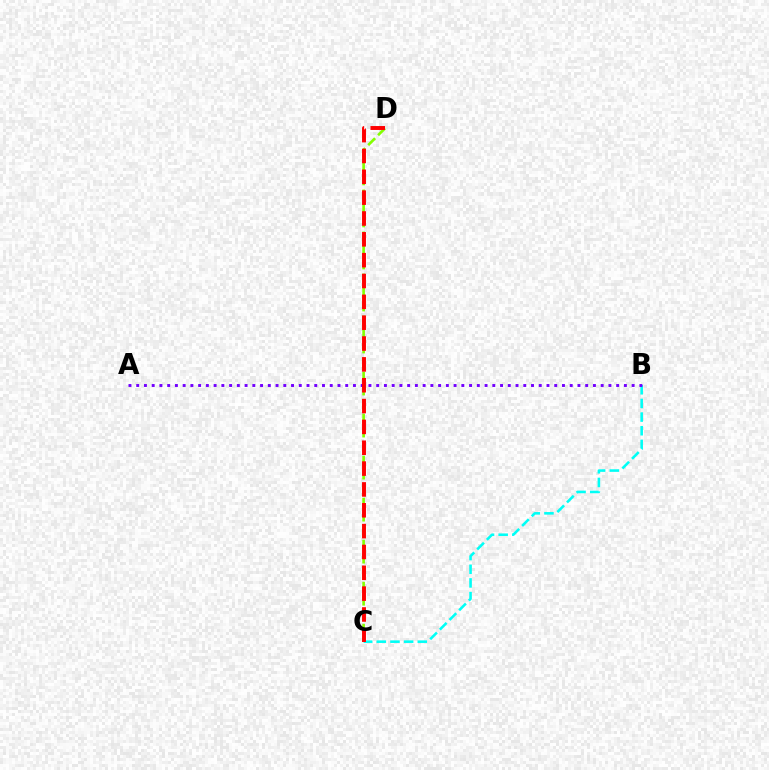{('B', 'C'): [{'color': '#00fff6', 'line_style': 'dashed', 'thickness': 1.86}], ('A', 'B'): [{'color': '#7200ff', 'line_style': 'dotted', 'thickness': 2.1}], ('C', 'D'): [{'color': '#84ff00', 'line_style': 'dashed', 'thickness': 1.9}, {'color': '#ff0000', 'line_style': 'dashed', 'thickness': 2.83}]}